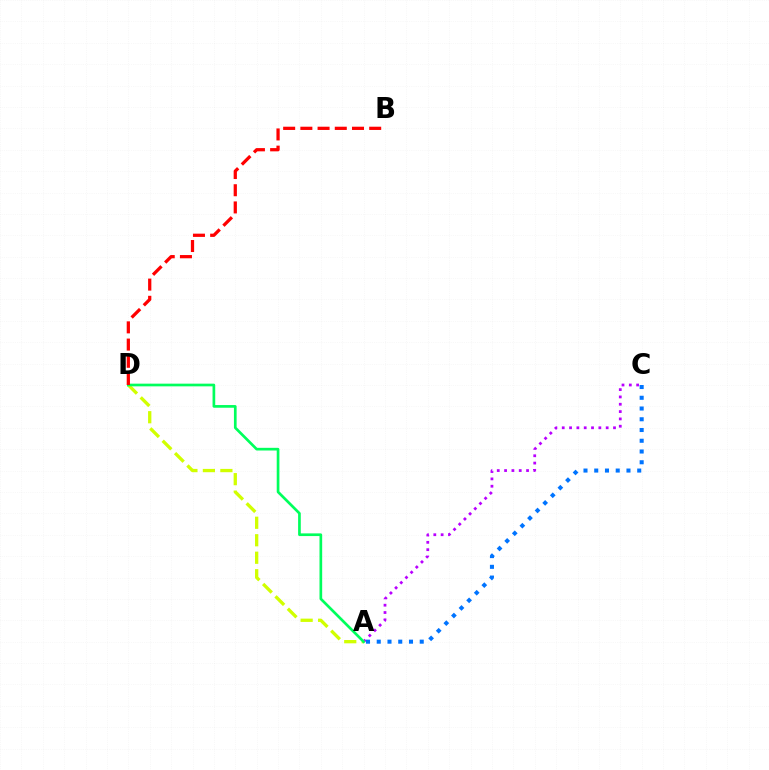{('A', 'C'): [{'color': '#b900ff', 'line_style': 'dotted', 'thickness': 1.99}, {'color': '#0074ff', 'line_style': 'dotted', 'thickness': 2.92}], ('A', 'D'): [{'color': '#d1ff00', 'line_style': 'dashed', 'thickness': 2.38}, {'color': '#00ff5c', 'line_style': 'solid', 'thickness': 1.93}], ('B', 'D'): [{'color': '#ff0000', 'line_style': 'dashed', 'thickness': 2.34}]}